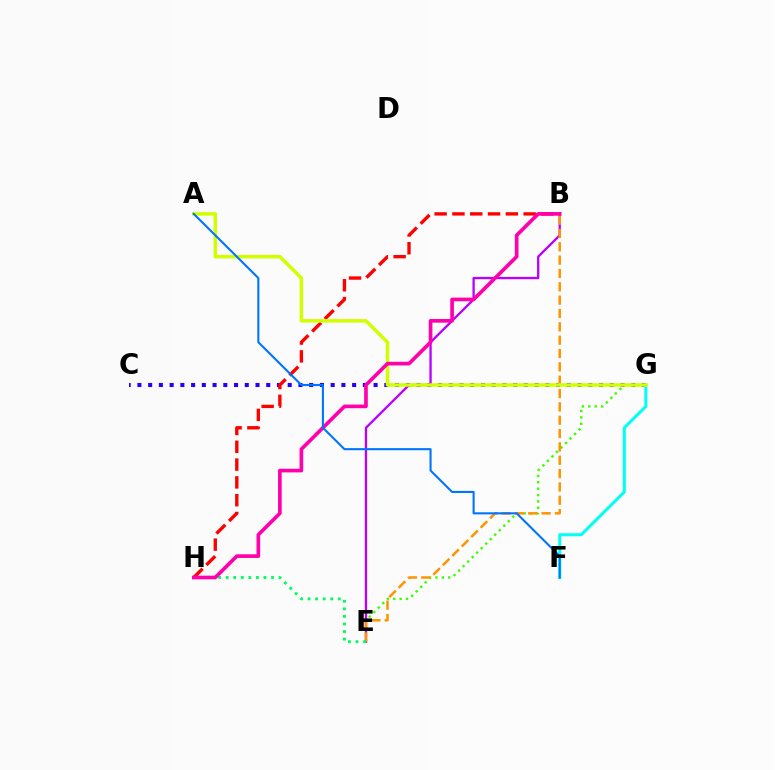{('C', 'G'): [{'color': '#2500ff', 'line_style': 'dotted', 'thickness': 2.92}], ('E', 'G'): [{'color': '#3dff00', 'line_style': 'dotted', 'thickness': 1.73}], ('B', 'E'): [{'color': '#b900ff', 'line_style': 'solid', 'thickness': 1.66}, {'color': '#ff9400', 'line_style': 'dashed', 'thickness': 1.81}], ('E', 'H'): [{'color': '#00ff5c', 'line_style': 'dotted', 'thickness': 2.05}], ('B', 'H'): [{'color': '#ff0000', 'line_style': 'dashed', 'thickness': 2.42}, {'color': '#ff00ac', 'line_style': 'solid', 'thickness': 2.64}], ('F', 'G'): [{'color': '#00fff6', 'line_style': 'solid', 'thickness': 2.2}], ('A', 'G'): [{'color': '#d1ff00', 'line_style': 'solid', 'thickness': 2.52}], ('A', 'F'): [{'color': '#0074ff', 'line_style': 'solid', 'thickness': 1.51}]}